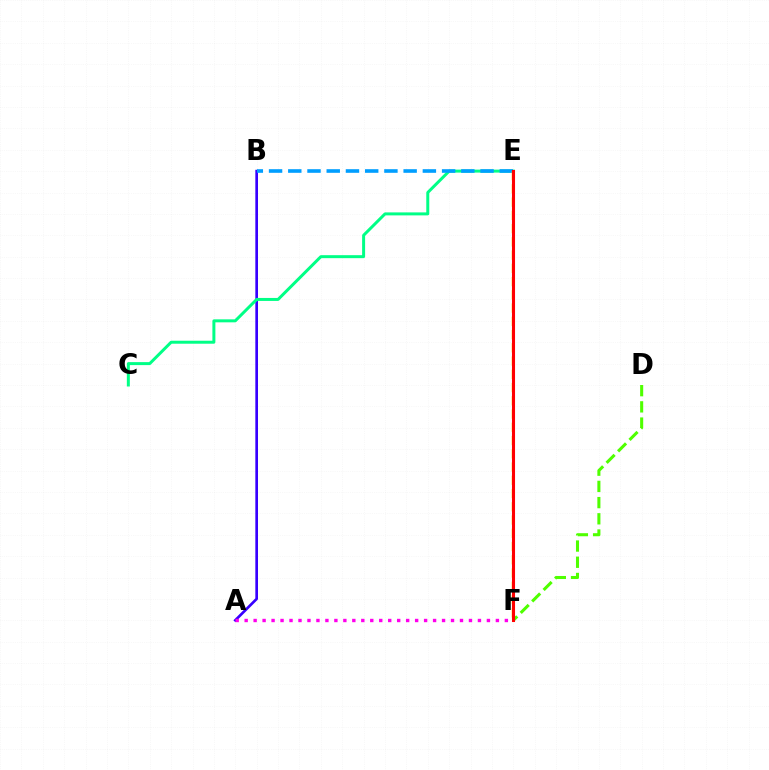{('A', 'B'): [{'color': '#3700ff', 'line_style': 'solid', 'thickness': 1.93}], ('C', 'E'): [{'color': '#00ff86', 'line_style': 'solid', 'thickness': 2.15}], ('D', 'F'): [{'color': '#4fff00', 'line_style': 'dashed', 'thickness': 2.2}], ('B', 'E'): [{'color': '#009eff', 'line_style': 'dashed', 'thickness': 2.61}], ('A', 'F'): [{'color': '#ff00ed', 'line_style': 'dotted', 'thickness': 2.44}], ('E', 'F'): [{'color': '#ffd500', 'line_style': 'dashed', 'thickness': 1.8}, {'color': '#ff0000', 'line_style': 'solid', 'thickness': 2.21}]}